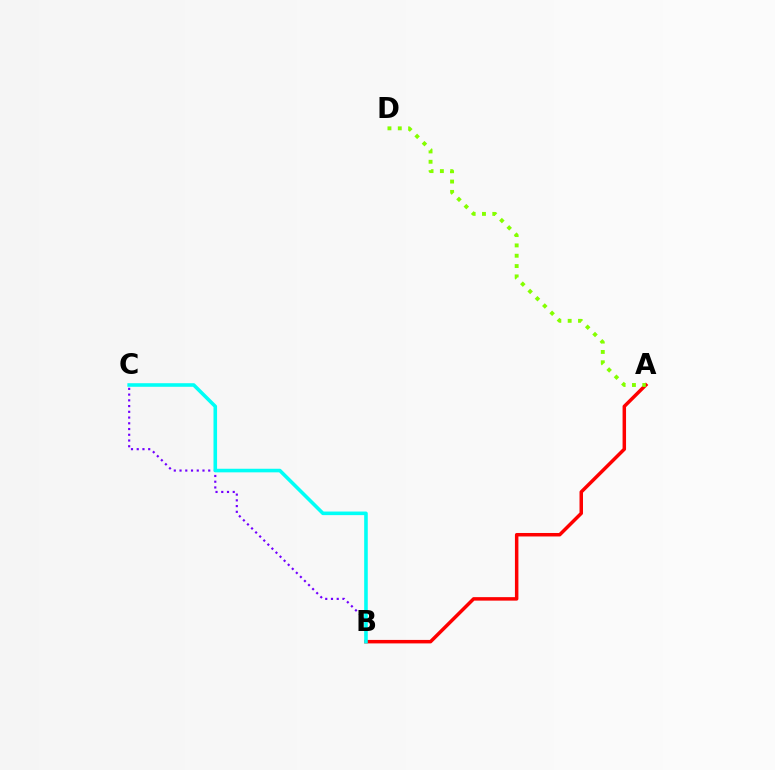{('A', 'B'): [{'color': '#ff0000', 'line_style': 'solid', 'thickness': 2.51}], ('A', 'D'): [{'color': '#84ff00', 'line_style': 'dotted', 'thickness': 2.81}], ('B', 'C'): [{'color': '#7200ff', 'line_style': 'dotted', 'thickness': 1.56}, {'color': '#00fff6', 'line_style': 'solid', 'thickness': 2.58}]}